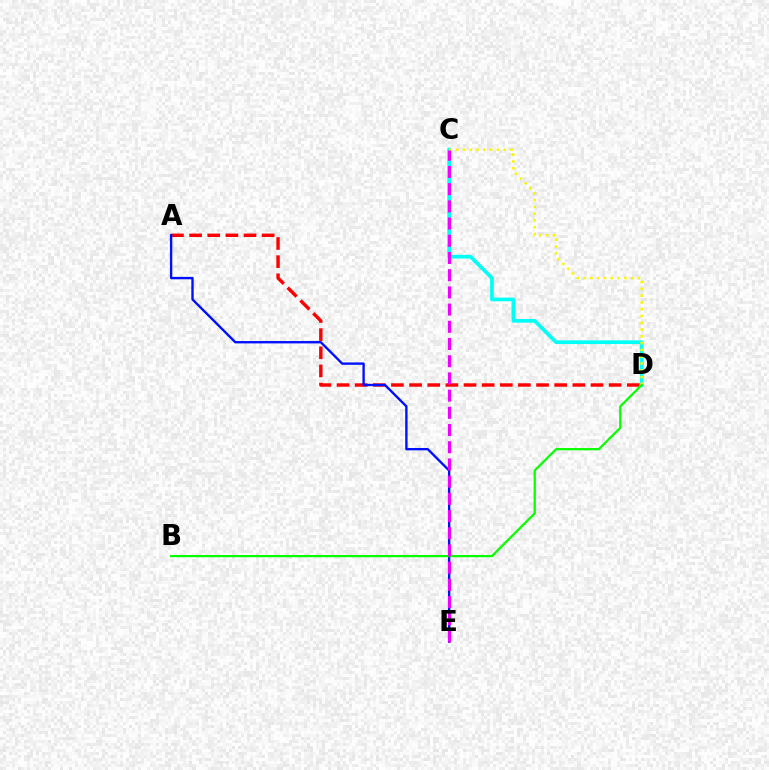{('C', 'D'): [{'color': '#00fff6', 'line_style': 'solid', 'thickness': 2.65}, {'color': '#fcf500', 'line_style': 'dotted', 'thickness': 1.84}], ('A', 'D'): [{'color': '#ff0000', 'line_style': 'dashed', 'thickness': 2.46}], ('A', 'E'): [{'color': '#0010ff', 'line_style': 'solid', 'thickness': 1.7}], ('B', 'D'): [{'color': '#08ff00', 'line_style': 'solid', 'thickness': 1.61}], ('C', 'E'): [{'color': '#ee00ff', 'line_style': 'dashed', 'thickness': 2.34}]}